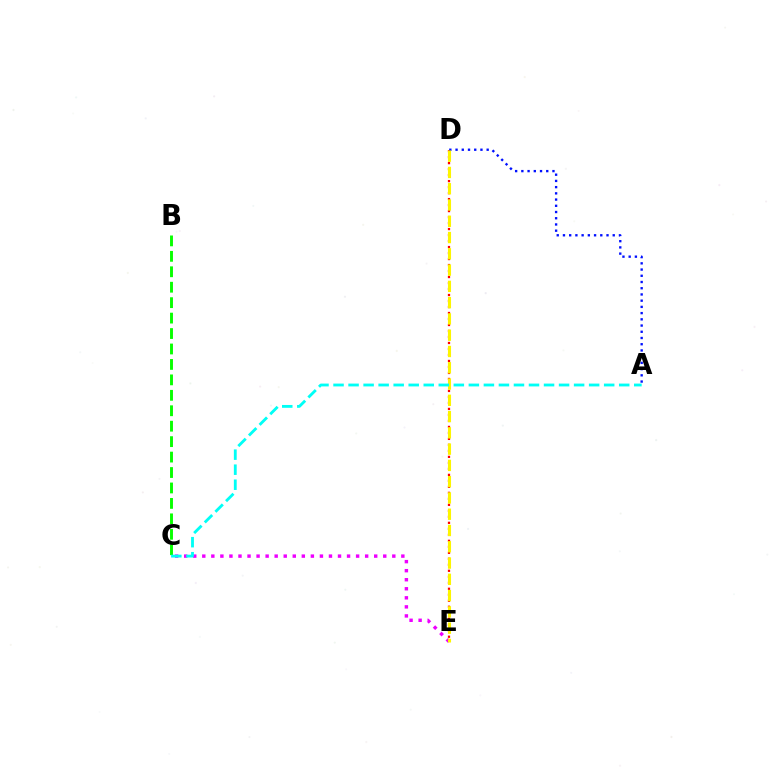{('C', 'E'): [{'color': '#ee00ff', 'line_style': 'dotted', 'thickness': 2.46}], ('D', 'E'): [{'color': '#ff0000', 'line_style': 'dotted', 'thickness': 1.63}, {'color': '#fcf500', 'line_style': 'dashed', 'thickness': 2.21}], ('B', 'C'): [{'color': '#08ff00', 'line_style': 'dashed', 'thickness': 2.1}], ('A', 'D'): [{'color': '#0010ff', 'line_style': 'dotted', 'thickness': 1.69}], ('A', 'C'): [{'color': '#00fff6', 'line_style': 'dashed', 'thickness': 2.04}]}